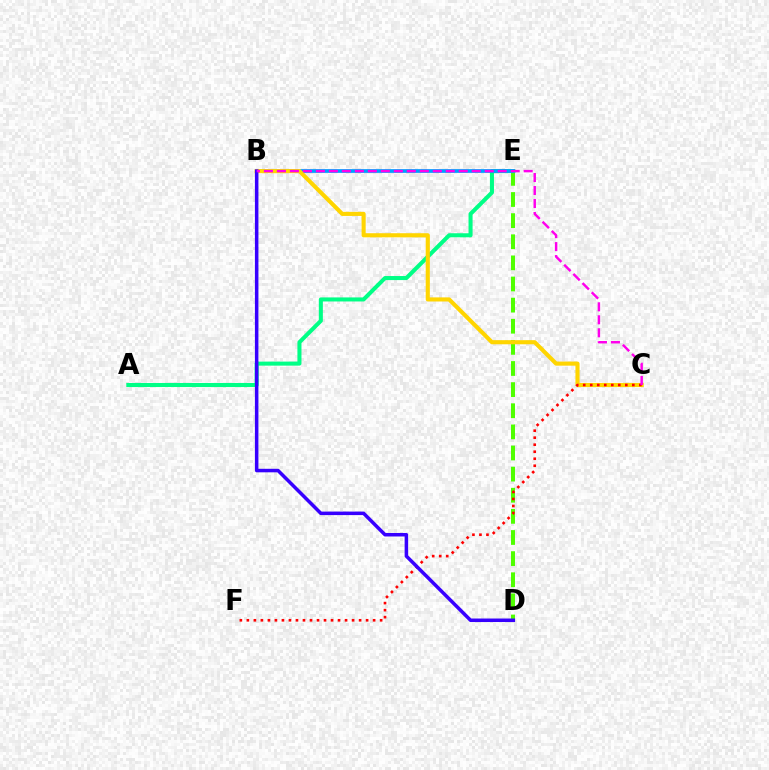{('D', 'E'): [{'color': '#4fff00', 'line_style': 'dashed', 'thickness': 2.87}], ('A', 'E'): [{'color': '#00ff86', 'line_style': 'solid', 'thickness': 2.92}], ('B', 'E'): [{'color': '#009eff', 'line_style': 'solid', 'thickness': 2.68}], ('B', 'C'): [{'color': '#ffd500', 'line_style': 'solid', 'thickness': 2.96}, {'color': '#ff00ed', 'line_style': 'dashed', 'thickness': 1.76}], ('C', 'F'): [{'color': '#ff0000', 'line_style': 'dotted', 'thickness': 1.91}], ('B', 'D'): [{'color': '#3700ff', 'line_style': 'solid', 'thickness': 2.53}]}